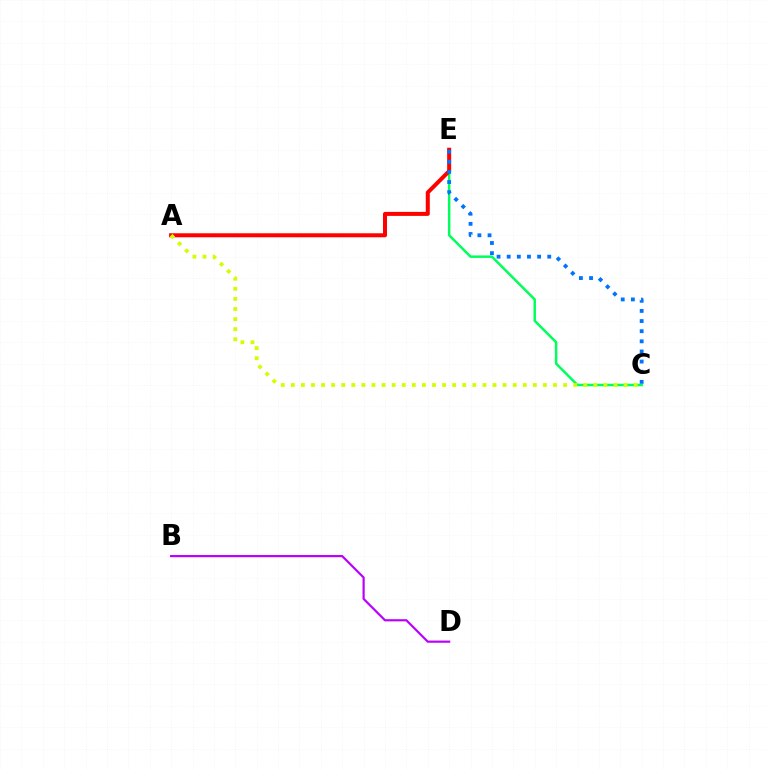{('C', 'E'): [{'color': '#00ff5c', 'line_style': 'solid', 'thickness': 1.79}, {'color': '#0074ff', 'line_style': 'dotted', 'thickness': 2.75}], ('A', 'E'): [{'color': '#ff0000', 'line_style': 'solid', 'thickness': 2.89}], ('A', 'C'): [{'color': '#d1ff00', 'line_style': 'dotted', 'thickness': 2.74}], ('B', 'D'): [{'color': '#b900ff', 'line_style': 'solid', 'thickness': 1.56}]}